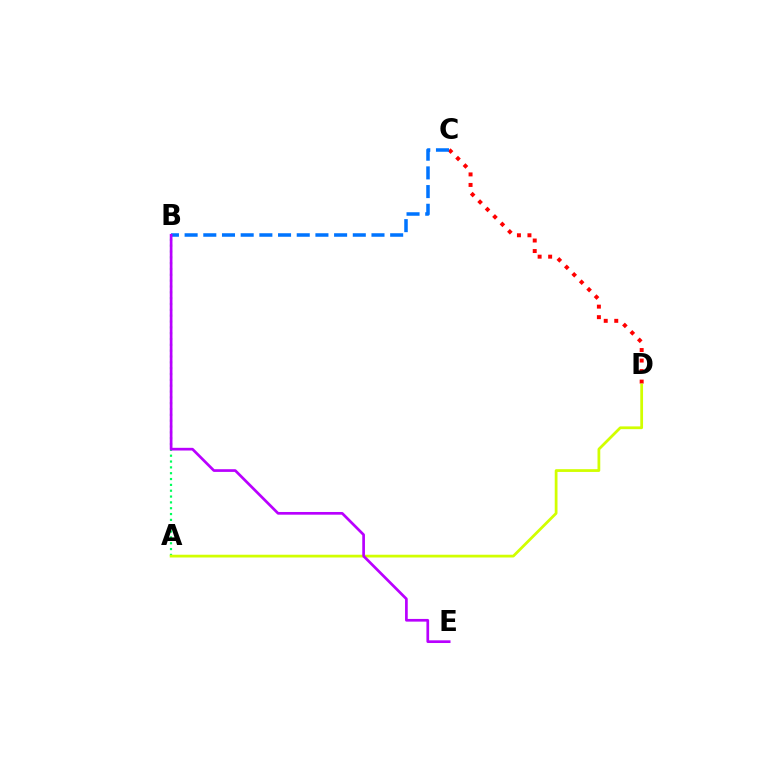{('C', 'D'): [{'color': '#ff0000', 'line_style': 'dotted', 'thickness': 2.86}], ('B', 'C'): [{'color': '#0074ff', 'line_style': 'dashed', 'thickness': 2.54}], ('A', 'B'): [{'color': '#00ff5c', 'line_style': 'dotted', 'thickness': 1.59}], ('A', 'D'): [{'color': '#d1ff00', 'line_style': 'solid', 'thickness': 1.99}], ('B', 'E'): [{'color': '#b900ff', 'line_style': 'solid', 'thickness': 1.94}]}